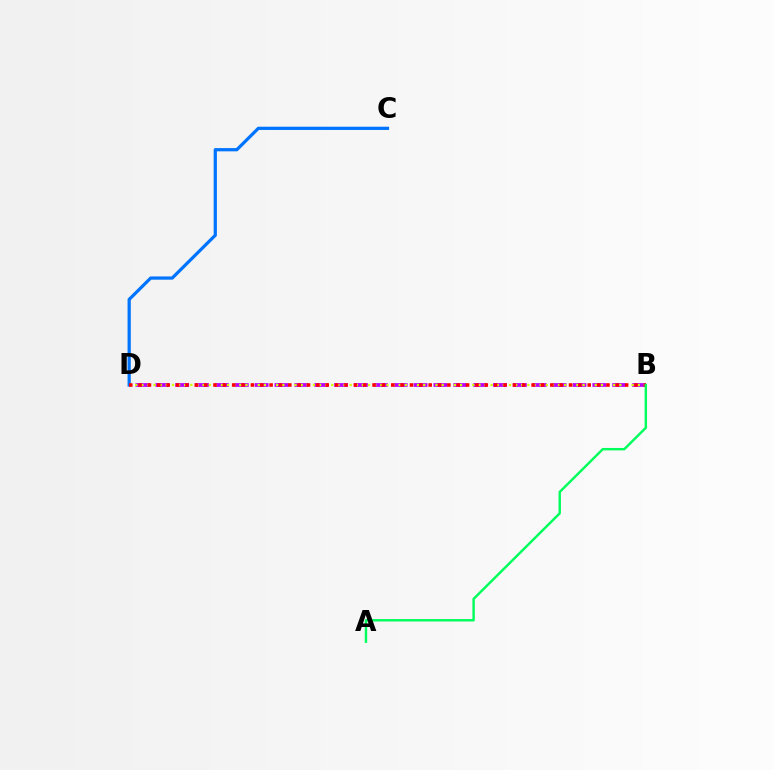{('B', 'D'): [{'color': '#b900ff', 'line_style': 'dashed', 'thickness': 2.7}, {'color': '#d1ff00', 'line_style': 'dotted', 'thickness': 1.67}, {'color': '#ff0000', 'line_style': 'dotted', 'thickness': 2.54}], ('C', 'D'): [{'color': '#0074ff', 'line_style': 'solid', 'thickness': 2.33}], ('A', 'B'): [{'color': '#00ff5c', 'line_style': 'solid', 'thickness': 1.75}]}